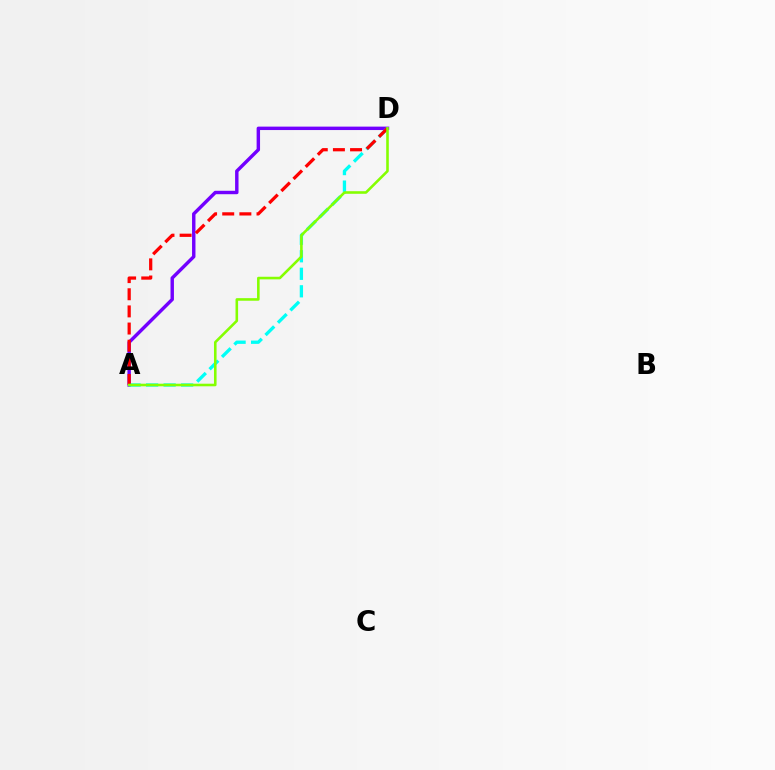{('A', 'D'): [{'color': '#7200ff', 'line_style': 'solid', 'thickness': 2.47}, {'color': '#00fff6', 'line_style': 'dashed', 'thickness': 2.38}, {'color': '#ff0000', 'line_style': 'dashed', 'thickness': 2.33}, {'color': '#84ff00', 'line_style': 'solid', 'thickness': 1.86}]}